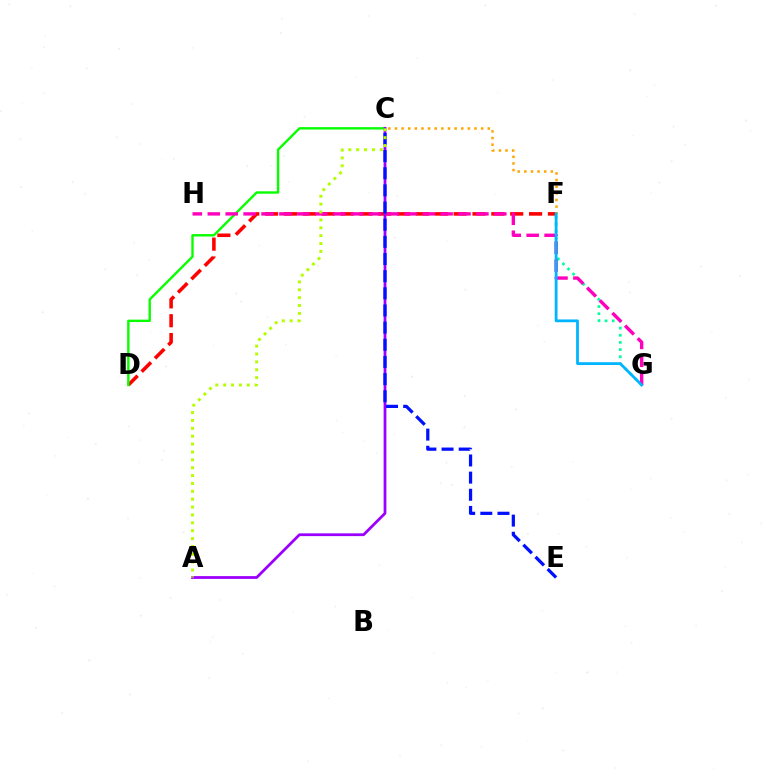{('D', 'F'): [{'color': '#ff0000', 'line_style': 'dashed', 'thickness': 2.56}], ('C', 'D'): [{'color': '#08ff00', 'line_style': 'solid', 'thickness': 1.72}], ('F', 'G'): [{'color': '#00ff9d', 'line_style': 'dotted', 'thickness': 1.94}, {'color': '#00b5ff', 'line_style': 'solid', 'thickness': 2.0}], ('A', 'C'): [{'color': '#9b00ff', 'line_style': 'solid', 'thickness': 2.0}, {'color': '#b3ff00', 'line_style': 'dotted', 'thickness': 2.14}], ('C', 'E'): [{'color': '#0010ff', 'line_style': 'dashed', 'thickness': 2.33}], ('C', 'F'): [{'color': '#ffa500', 'line_style': 'dotted', 'thickness': 1.8}], ('G', 'H'): [{'color': '#ff00bd', 'line_style': 'dashed', 'thickness': 2.43}]}